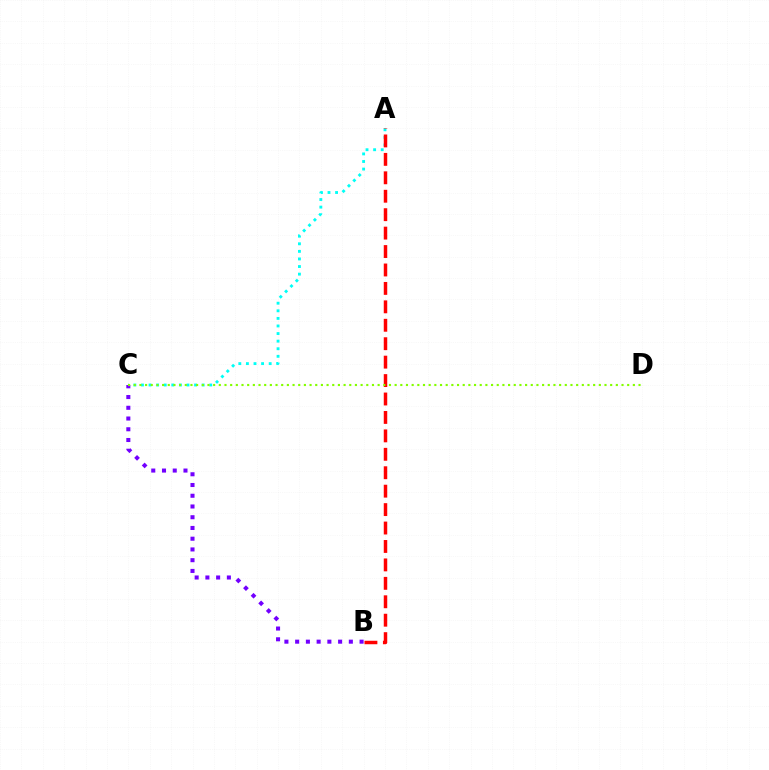{('A', 'C'): [{'color': '#00fff6', 'line_style': 'dotted', 'thickness': 2.06}], ('B', 'C'): [{'color': '#7200ff', 'line_style': 'dotted', 'thickness': 2.92}], ('A', 'B'): [{'color': '#ff0000', 'line_style': 'dashed', 'thickness': 2.5}], ('C', 'D'): [{'color': '#84ff00', 'line_style': 'dotted', 'thickness': 1.54}]}